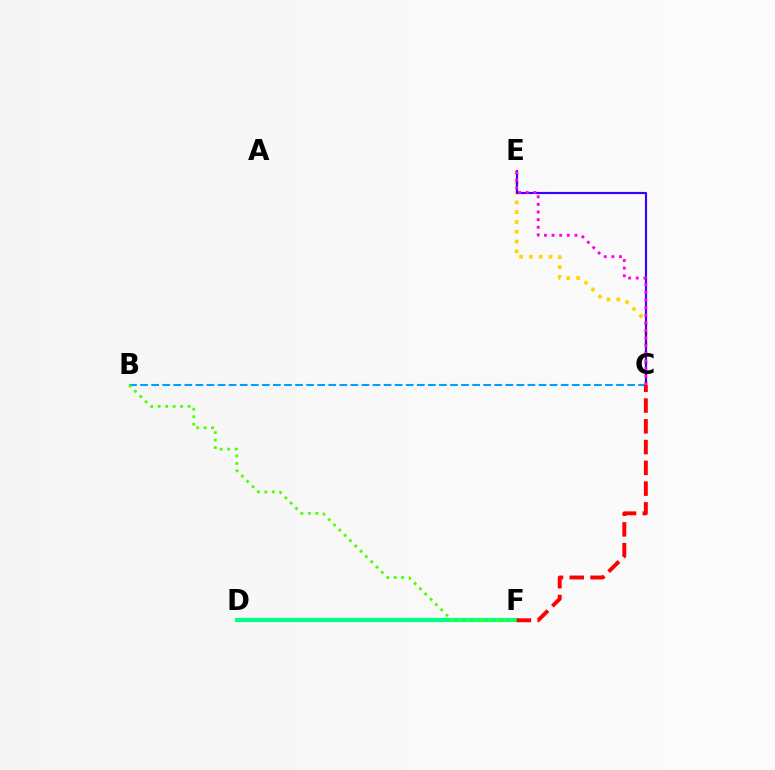{('B', 'C'): [{'color': '#009eff', 'line_style': 'dashed', 'thickness': 1.5}], ('C', 'E'): [{'color': '#ffd500', 'line_style': 'dotted', 'thickness': 2.66}, {'color': '#3700ff', 'line_style': 'solid', 'thickness': 1.55}, {'color': '#ff00ed', 'line_style': 'dotted', 'thickness': 2.07}], ('D', 'F'): [{'color': '#00ff86', 'line_style': 'solid', 'thickness': 2.98}], ('B', 'F'): [{'color': '#4fff00', 'line_style': 'dotted', 'thickness': 2.03}], ('C', 'F'): [{'color': '#ff0000', 'line_style': 'dashed', 'thickness': 2.82}]}